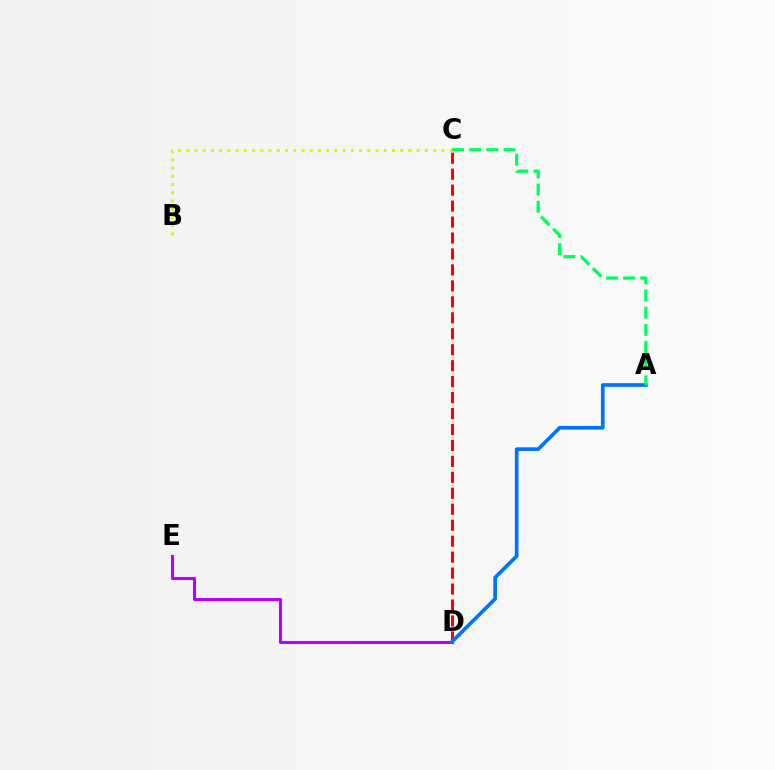{('C', 'D'): [{'color': '#ff0000', 'line_style': 'dashed', 'thickness': 2.17}], ('D', 'E'): [{'color': '#b900ff', 'line_style': 'solid', 'thickness': 2.2}], ('B', 'C'): [{'color': '#d1ff00', 'line_style': 'dotted', 'thickness': 2.24}], ('A', 'D'): [{'color': '#0074ff', 'line_style': 'solid', 'thickness': 2.65}], ('A', 'C'): [{'color': '#00ff5c', 'line_style': 'dashed', 'thickness': 2.33}]}